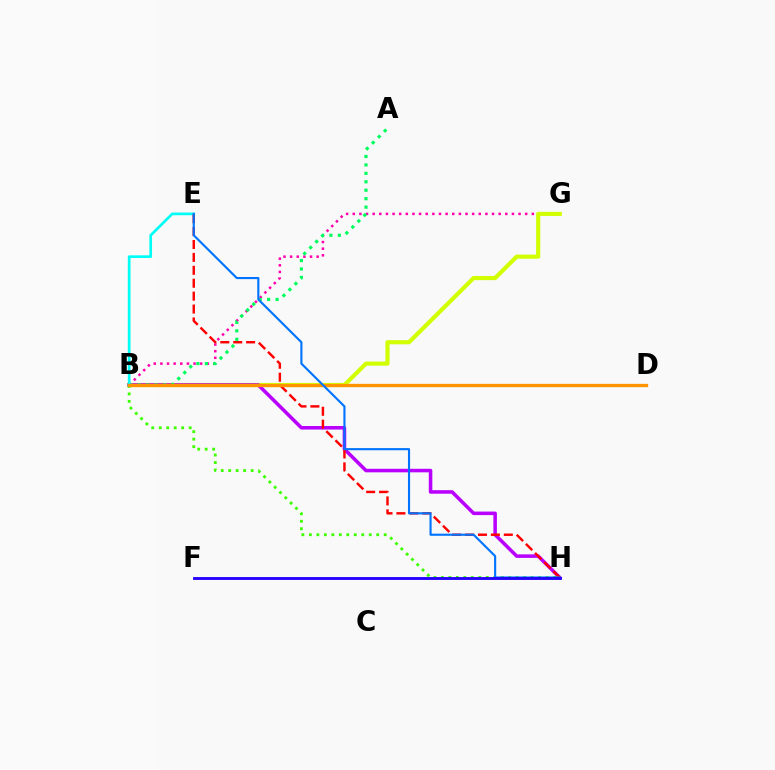{('B', 'G'): [{'color': '#ff00ac', 'line_style': 'dotted', 'thickness': 1.8}, {'color': '#d1ff00', 'line_style': 'solid', 'thickness': 2.98}], ('B', 'H'): [{'color': '#b900ff', 'line_style': 'solid', 'thickness': 2.55}, {'color': '#3dff00', 'line_style': 'dotted', 'thickness': 2.03}], ('A', 'B'): [{'color': '#00ff5c', 'line_style': 'dotted', 'thickness': 2.29}], ('B', 'E'): [{'color': '#00fff6', 'line_style': 'solid', 'thickness': 1.94}], ('E', 'H'): [{'color': '#ff0000', 'line_style': 'dashed', 'thickness': 1.75}, {'color': '#0074ff', 'line_style': 'solid', 'thickness': 1.54}], ('B', 'D'): [{'color': '#ff9400', 'line_style': 'solid', 'thickness': 2.37}], ('F', 'H'): [{'color': '#2500ff', 'line_style': 'solid', 'thickness': 2.06}]}